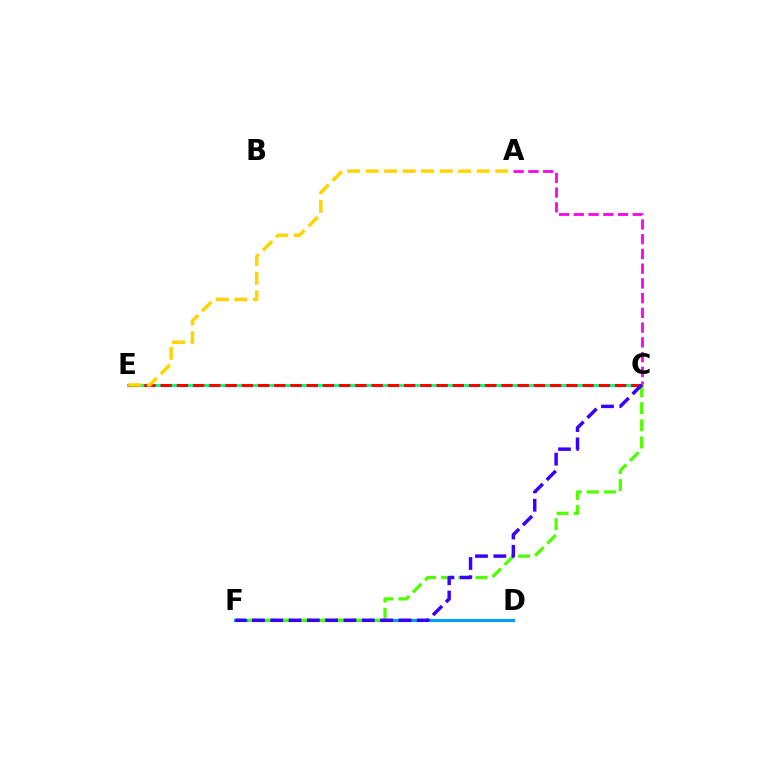{('D', 'F'): [{'color': '#009eff', 'line_style': 'solid', 'thickness': 2.25}], ('C', 'F'): [{'color': '#4fff00', 'line_style': 'dashed', 'thickness': 2.33}, {'color': '#3700ff', 'line_style': 'dashed', 'thickness': 2.49}], ('A', 'C'): [{'color': '#ff00ed', 'line_style': 'dashed', 'thickness': 2.0}], ('C', 'E'): [{'color': '#00ff86', 'line_style': 'solid', 'thickness': 2.09}, {'color': '#ff0000', 'line_style': 'dashed', 'thickness': 2.2}], ('A', 'E'): [{'color': '#ffd500', 'line_style': 'dashed', 'thickness': 2.51}]}